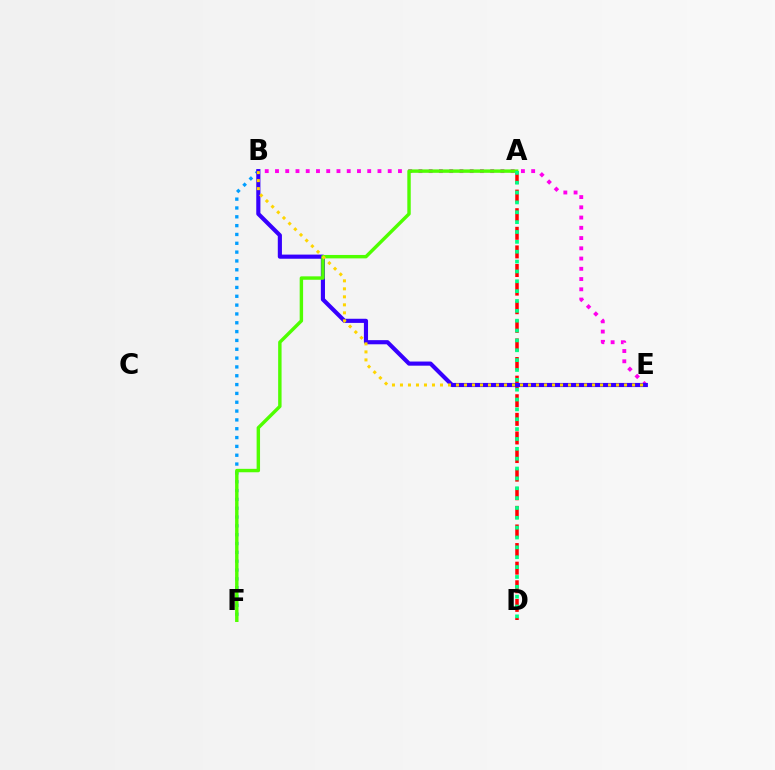{('A', 'D'): [{'color': '#ff0000', 'line_style': 'dashed', 'thickness': 2.53}, {'color': '#00ff86', 'line_style': 'dotted', 'thickness': 2.68}], ('B', 'F'): [{'color': '#009eff', 'line_style': 'dotted', 'thickness': 2.4}], ('B', 'E'): [{'color': '#ff00ed', 'line_style': 'dotted', 'thickness': 2.78}, {'color': '#3700ff', 'line_style': 'solid', 'thickness': 2.98}, {'color': '#ffd500', 'line_style': 'dotted', 'thickness': 2.17}], ('A', 'F'): [{'color': '#4fff00', 'line_style': 'solid', 'thickness': 2.46}]}